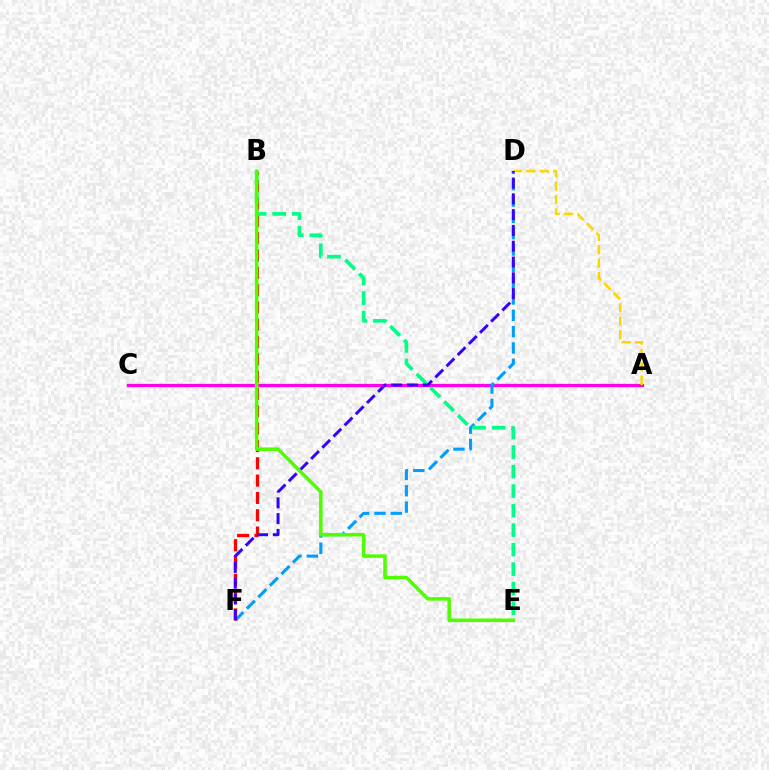{('A', 'C'): [{'color': '#ff00ed', 'line_style': 'solid', 'thickness': 2.36}], ('D', 'F'): [{'color': '#009eff', 'line_style': 'dashed', 'thickness': 2.22}, {'color': '#3700ff', 'line_style': 'dashed', 'thickness': 2.15}], ('B', 'F'): [{'color': '#ff0000', 'line_style': 'dashed', 'thickness': 2.35}], ('A', 'D'): [{'color': '#ffd500', 'line_style': 'dashed', 'thickness': 1.82}], ('B', 'E'): [{'color': '#00ff86', 'line_style': 'dashed', 'thickness': 2.65}, {'color': '#4fff00', 'line_style': 'solid', 'thickness': 2.55}]}